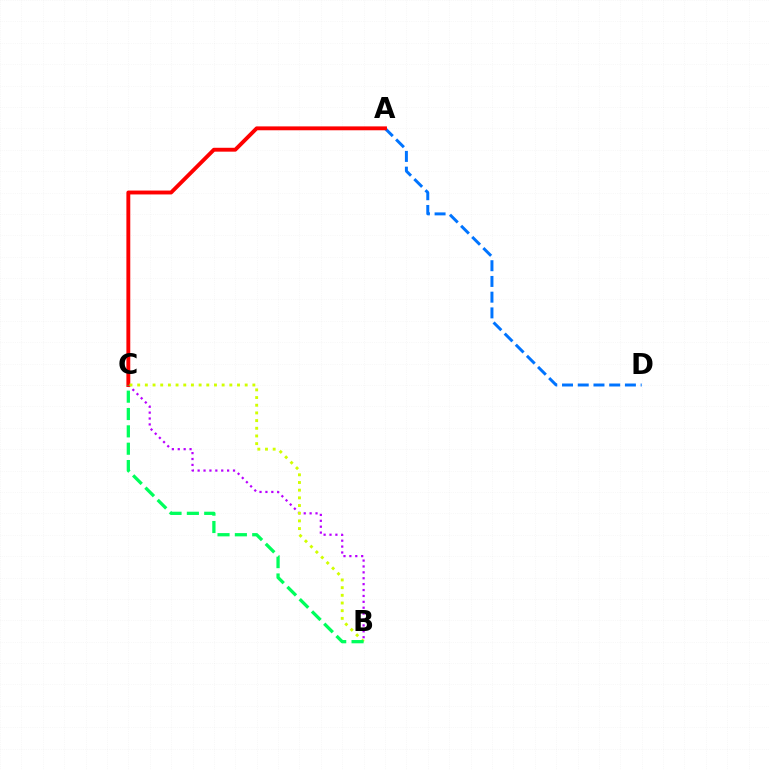{('A', 'D'): [{'color': '#0074ff', 'line_style': 'dashed', 'thickness': 2.14}], ('B', 'C'): [{'color': '#b900ff', 'line_style': 'dotted', 'thickness': 1.6}, {'color': '#d1ff00', 'line_style': 'dotted', 'thickness': 2.09}, {'color': '#00ff5c', 'line_style': 'dashed', 'thickness': 2.36}], ('A', 'C'): [{'color': '#ff0000', 'line_style': 'solid', 'thickness': 2.79}]}